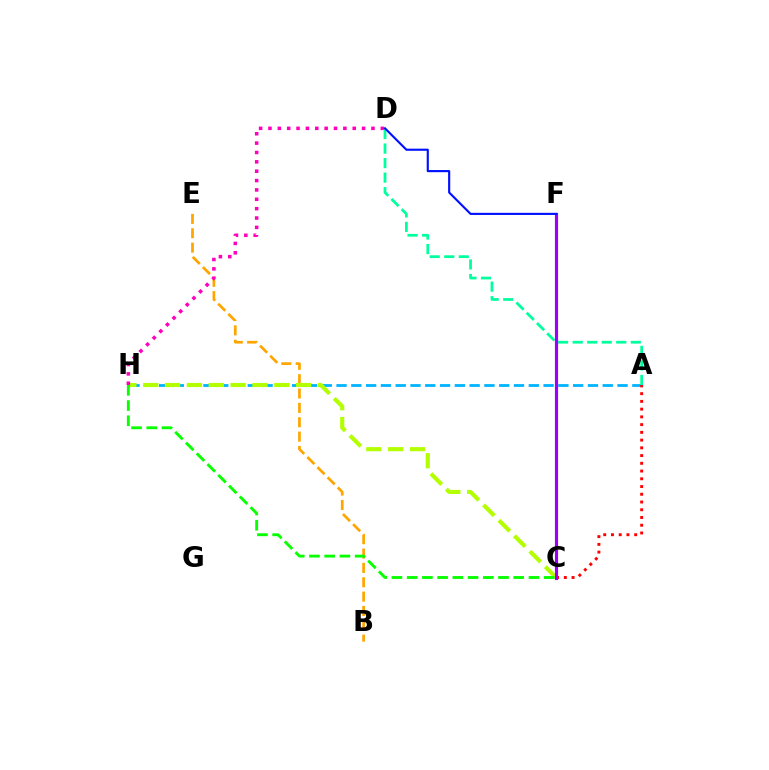{('A', 'H'): [{'color': '#00b5ff', 'line_style': 'dashed', 'thickness': 2.01}], ('B', 'E'): [{'color': '#ffa500', 'line_style': 'dashed', 'thickness': 1.95}], ('C', 'H'): [{'color': '#b3ff00', 'line_style': 'dashed', 'thickness': 2.97}, {'color': '#08ff00', 'line_style': 'dashed', 'thickness': 2.07}], ('D', 'H'): [{'color': '#ff00bd', 'line_style': 'dotted', 'thickness': 2.54}], ('A', 'D'): [{'color': '#00ff9d', 'line_style': 'dashed', 'thickness': 1.97}], ('A', 'C'): [{'color': '#ff0000', 'line_style': 'dotted', 'thickness': 2.1}], ('C', 'F'): [{'color': '#9b00ff', 'line_style': 'solid', 'thickness': 2.28}], ('D', 'F'): [{'color': '#0010ff', 'line_style': 'solid', 'thickness': 1.53}]}